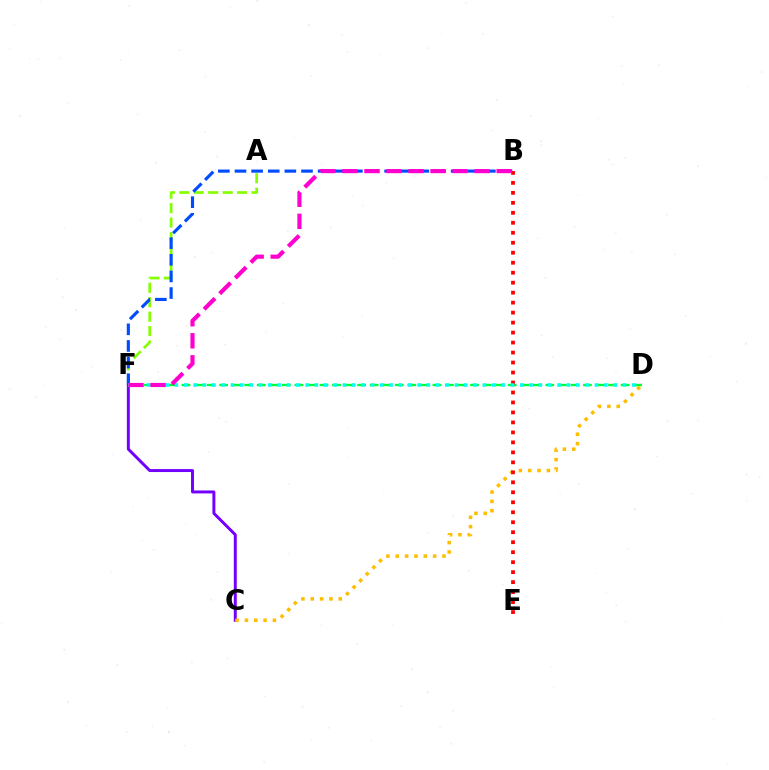{('C', 'F'): [{'color': '#7200ff', 'line_style': 'solid', 'thickness': 2.13}], ('C', 'D'): [{'color': '#ffbd00', 'line_style': 'dotted', 'thickness': 2.54}], ('D', 'F'): [{'color': '#00ff39', 'line_style': 'dashed', 'thickness': 1.7}, {'color': '#00fff6', 'line_style': 'dotted', 'thickness': 2.54}], ('A', 'F'): [{'color': '#84ff00', 'line_style': 'dashed', 'thickness': 1.96}], ('B', 'F'): [{'color': '#004bff', 'line_style': 'dashed', 'thickness': 2.26}, {'color': '#ff00cf', 'line_style': 'dashed', 'thickness': 2.99}], ('B', 'E'): [{'color': '#ff0000', 'line_style': 'dotted', 'thickness': 2.71}]}